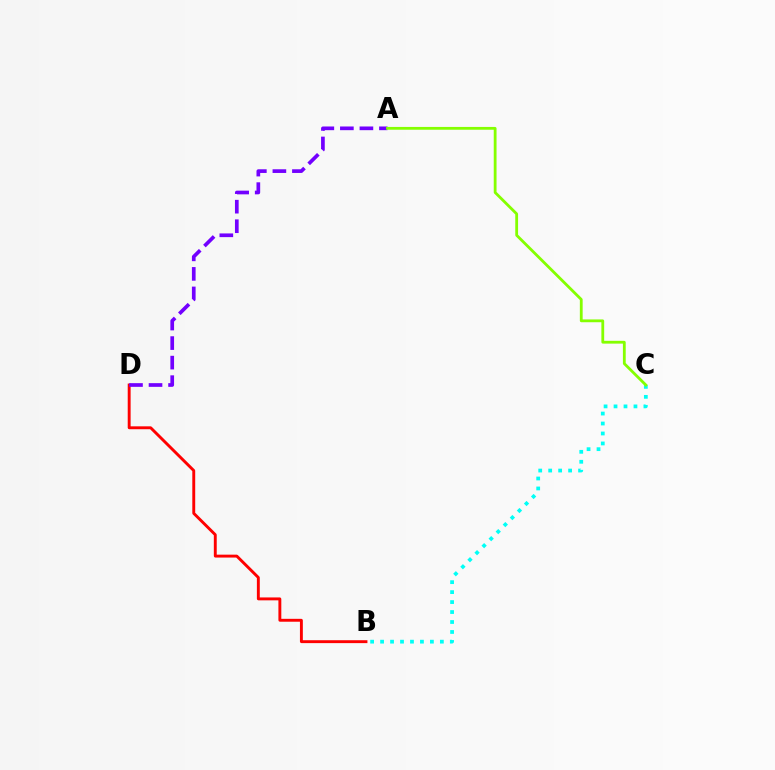{('B', 'D'): [{'color': '#ff0000', 'line_style': 'solid', 'thickness': 2.09}], ('B', 'C'): [{'color': '#00fff6', 'line_style': 'dotted', 'thickness': 2.71}], ('A', 'D'): [{'color': '#7200ff', 'line_style': 'dashed', 'thickness': 2.65}], ('A', 'C'): [{'color': '#84ff00', 'line_style': 'solid', 'thickness': 2.02}]}